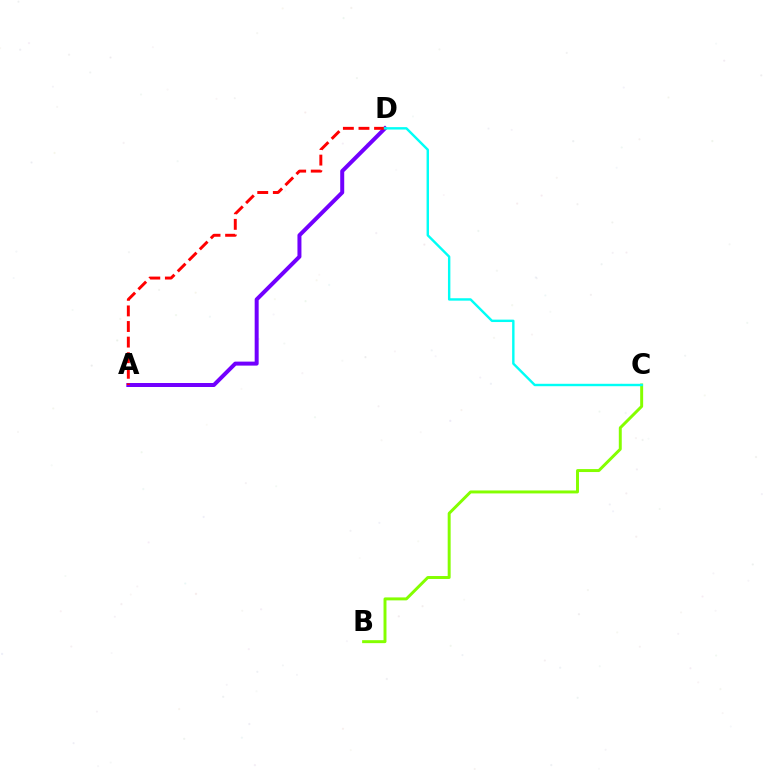{('A', 'D'): [{'color': '#7200ff', 'line_style': 'solid', 'thickness': 2.87}, {'color': '#ff0000', 'line_style': 'dashed', 'thickness': 2.12}], ('B', 'C'): [{'color': '#84ff00', 'line_style': 'solid', 'thickness': 2.13}], ('C', 'D'): [{'color': '#00fff6', 'line_style': 'solid', 'thickness': 1.74}]}